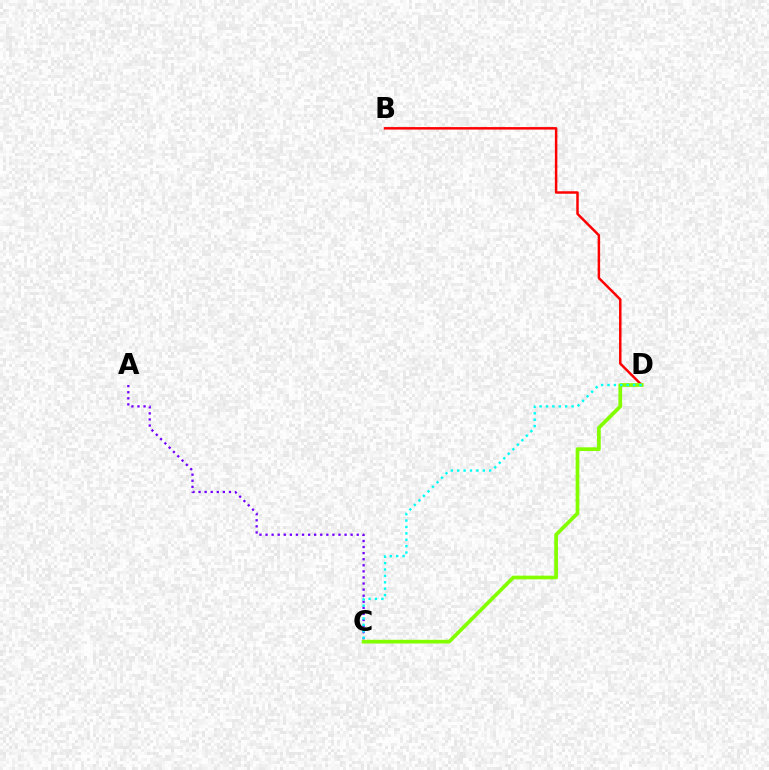{('B', 'D'): [{'color': '#ff0000', 'line_style': 'solid', 'thickness': 1.79}], ('A', 'C'): [{'color': '#7200ff', 'line_style': 'dotted', 'thickness': 1.65}], ('C', 'D'): [{'color': '#84ff00', 'line_style': 'solid', 'thickness': 2.68}, {'color': '#00fff6', 'line_style': 'dotted', 'thickness': 1.74}]}